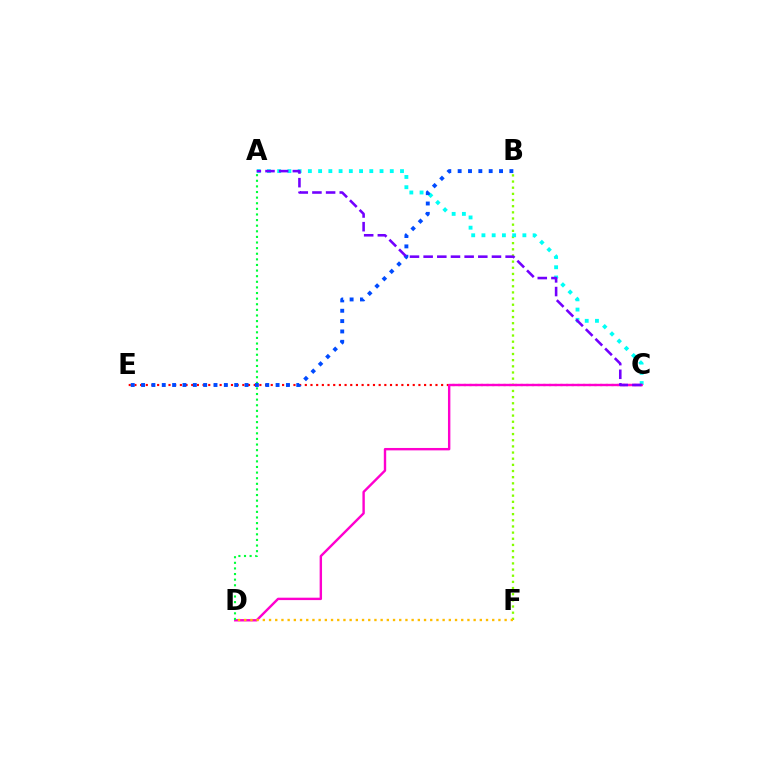{('B', 'F'): [{'color': '#84ff00', 'line_style': 'dotted', 'thickness': 1.67}], ('A', 'C'): [{'color': '#00fff6', 'line_style': 'dotted', 'thickness': 2.78}, {'color': '#7200ff', 'line_style': 'dashed', 'thickness': 1.86}], ('C', 'E'): [{'color': '#ff0000', 'line_style': 'dotted', 'thickness': 1.54}], ('C', 'D'): [{'color': '#ff00cf', 'line_style': 'solid', 'thickness': 1.73}], ('A', 'D'): [{'color': '#00ff39', 'line_style': 'dotted', 'thickness': 1.52}], ('B', 'E'): [{'color': '#004bff', 'line_style': 'dotted', 'thickness': 2.81}], ('D', 'F'): [{'color': '#ffbd00', 'line_style': 'dotted', 'thickness': 1.68}]}